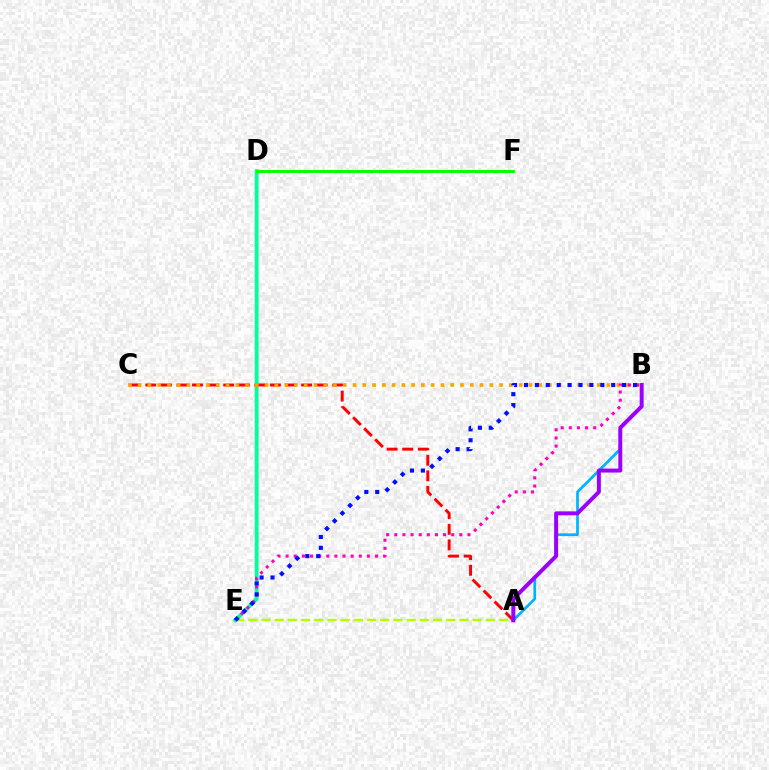{('D', 'E'): [{'color': '#00ff9d', 'line_style': 'solid', 'thickness': 2.77}], ('A', 'E'): [{'color': '#b3ff00', 'line_style': 'dashed', 'thickness': 1.79}], ('A', 'B'): [{'color': '#00b5ff', 'line_style': 'solid', 'thickness': 1.97}, {'color': '#9b00ff', 'line_style': 'solid', 'thickness': 2.85}], ('A', 'C'): [{'color': '#ff0000', 'line_style': 'dashed', 'thickness': 2.12}], ('B', 'C'): [{'color': '#ffa500', 'line_style': 'dotted', 'thickness': 2.65}], ('B', 'E'): [{'color': '#ff00bd', 'line_style': 'dotted', 'thickness': 2.21}, {'color': '#0010ff', 'line_style': 'dotted', 'thickness': 2.96}], ('D', 'F'): [{'color': '#08ff00', 'line_style': 'solid', 'thickness': 2.13}]}